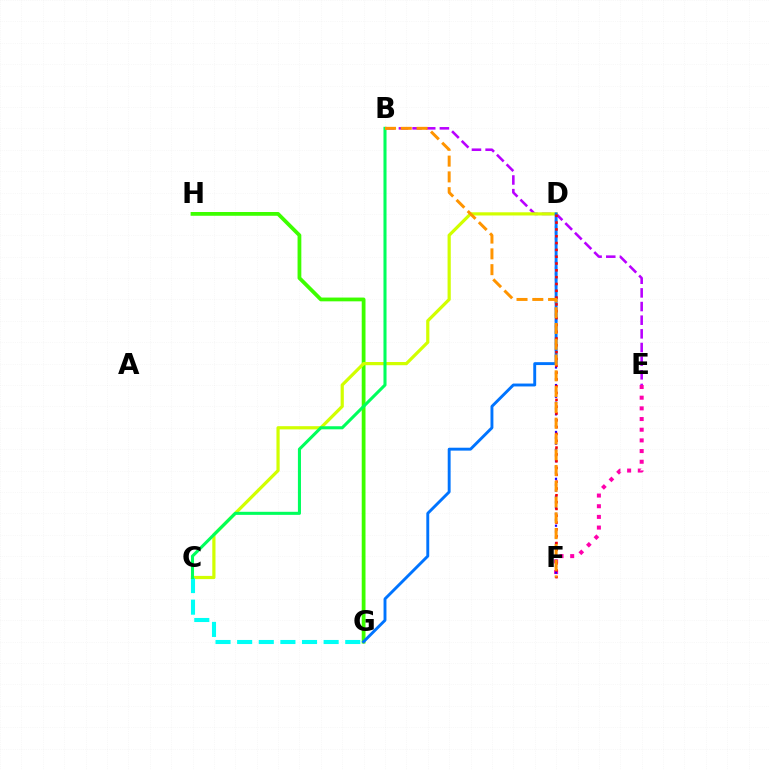{('E', 'F'): [{'color': '#ff00ac', 'line_style': 'dotted', 'thickness': 2.9}], ('G', 'H'): [{'color': '#3dff00', 'line_style': 'solid', 'thickness': 2.72}], ('B', 'E'): [{'color': '#b900ff', 'line_style': 'dashed', 'thickness': 1.85}], ('D', 'F'): [{'color': '#2500ff', 'line_style': 'dotted', 'thickness': 1.59}, {'color': '#ff0000', 'line_style': 'dotted', 'thickness': 1.85}], ('C', 'D'): [{'color': '#d1ff00', 'line_style': 'solid', 'thickness': 2.31}], ('D', 'G'): [{'color': '#0074ff', 'line_style': 'solid', 'thickness': 2.09}], ('C', 'G'): [{'color': '#00fff6', 'line_style': 'dashed', 'thickness': 2.94}], ('B', 'C'): [{'color': '#00ff5c', 'line_style': 'solid', 'thickness': 2.21}], ('B', 'F'): [{'color': '#ff9400', 'line_style': 'dashed', 'thickness': 2.14}]}